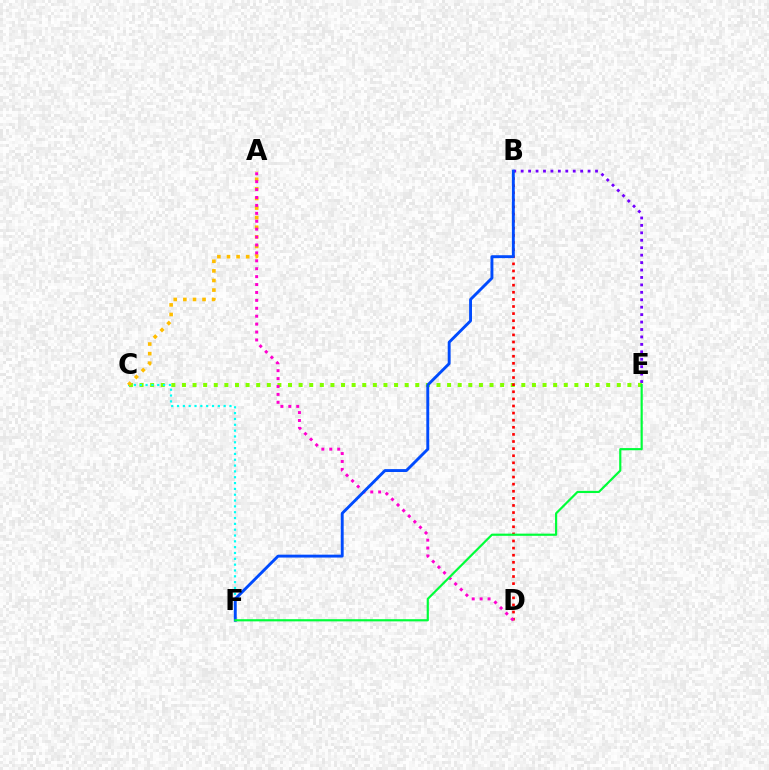{('C', 'E'): [{'color': '#84ff00', 'line_style': 'dotted', 'thickness': 2.88}], ('C', 'F'): [{'color': '#00fff6', 'line_style': 'dotted', 'thickness': 1.58}], ('A', 'C'): [{'color': '#ffbd00', 'line_style': 'dotted', 'thickness': 2.61}], ('B', 'D'): [{'color': '#ff0000', 'line_style': 'dotted', 'thickness': 1.93}], ('B', 'E'): [{'color': '#7200ff', 'line_style': 'dotted', 'thickness': 2.02}], ('A', 'D'): [{'color': '#ff00cf', 'line_style': 'dotted', 'thickness': 2.15}], ('B', 'F'): [{'color': '#004bff', 'line_style': 'solid', 'thickness': 2.08}], ('E', 'F'): [{'color': '#00ff39', 'line_style': 'solid', 'thickness': 1.57}]}